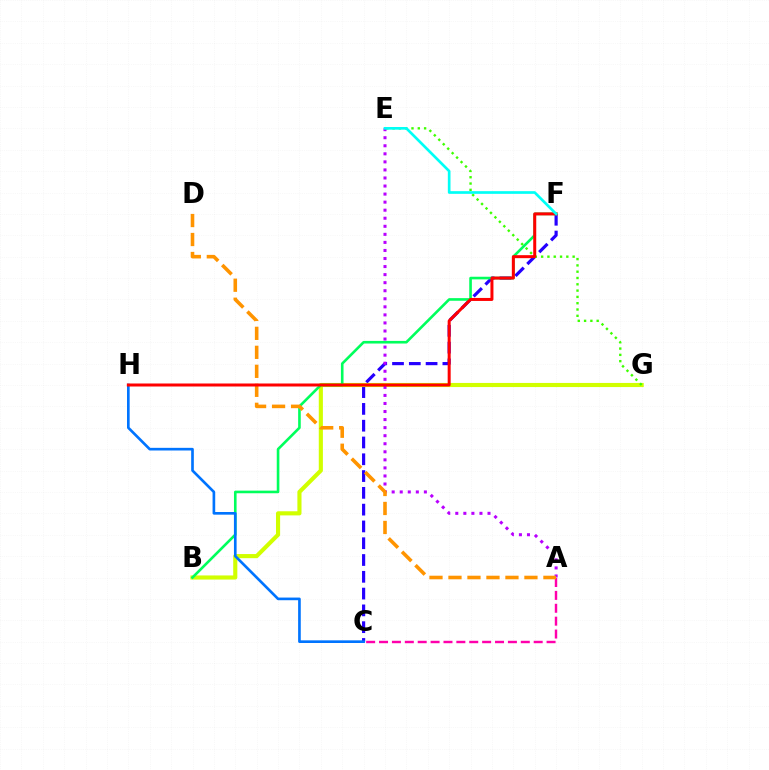{('C', 'F'): [{'color': '#2500ff', 'line_style': 'dashed', 'thickness': 2.28}], ('B', 'G'): [{'color': '#d1ff00', 'line_style': 'solid', 'thickness': 2.97}], ('B', 'F'): [{'color': '#00ff5c', 'line_style': 'solid', 'thickness': 1.88}], ('C', 'H'): [{'color': '#0074ff', 'line_style': 'solid', 'thickness': 1.91}], ('E', 'G'): [{'color': '#3dff00', 'line_style': 'dotted', 'thickness': 1.71}], ('A', 'C'): [{'color': '#ff00ac', 'line_style': 'dashed', 'thickness': 1.75}], ('A', 'E'): [{'color': '#b900ff', 'line_style': 'dotted', 'thickness': 2.19}], ('A', 'D'): [{'color': '#ff9400', 'line_style': 'dashed', 'thickness': 2.58}], ('F', 'H'): [{'color': '#ff0000', 'line_style': 'solid', 'thickness': 2.16}], ('E', 'F'): [{'color': '#00fff6', 'line_style': 'solid', 'thickness': 1.93}]}